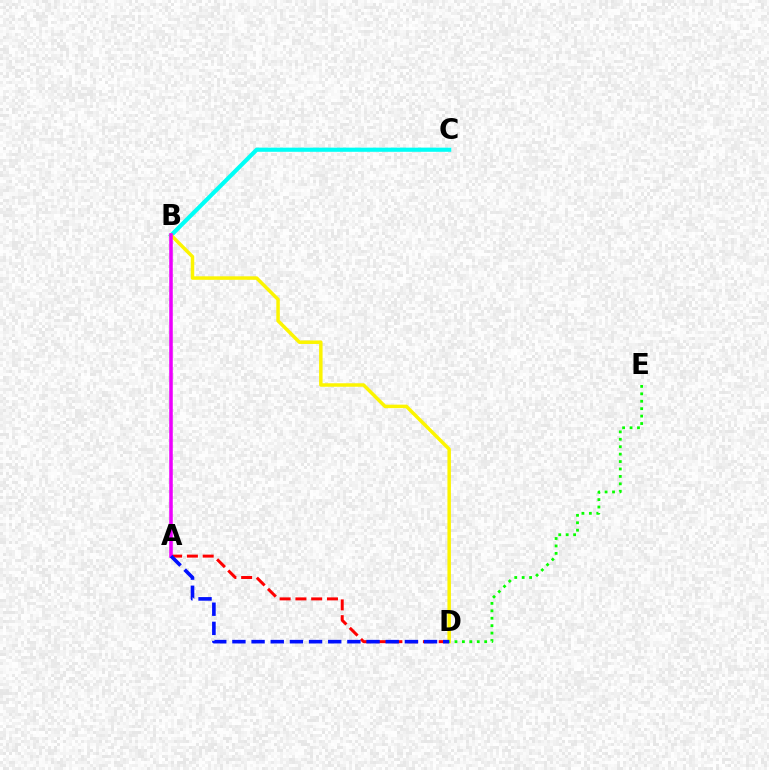{('A', 'D'): [{'color': '#ff0000', 'line_style': 'dashed', 'thickness': 2.14}, {'color': '#0010ff', 'line_style': 'dashed', 'thickness': 2.6}], ('B', 'C'): [{'color': '#00fff6', 'line_style': 'solid', 'thickness': 2.99}], ('B', 'D'): [{'color': '#fcf500', 'line_style': 'solid', 'thickness': 2.51}], ('A', 'B'): [{'color': '#ee00ff', 'line_style': 'solid', 'thickness': 2.55}], ('D', 'E'): [{'color': '#08ff00', 'line_style': 'dotted', 'thickness': 2.02}]}